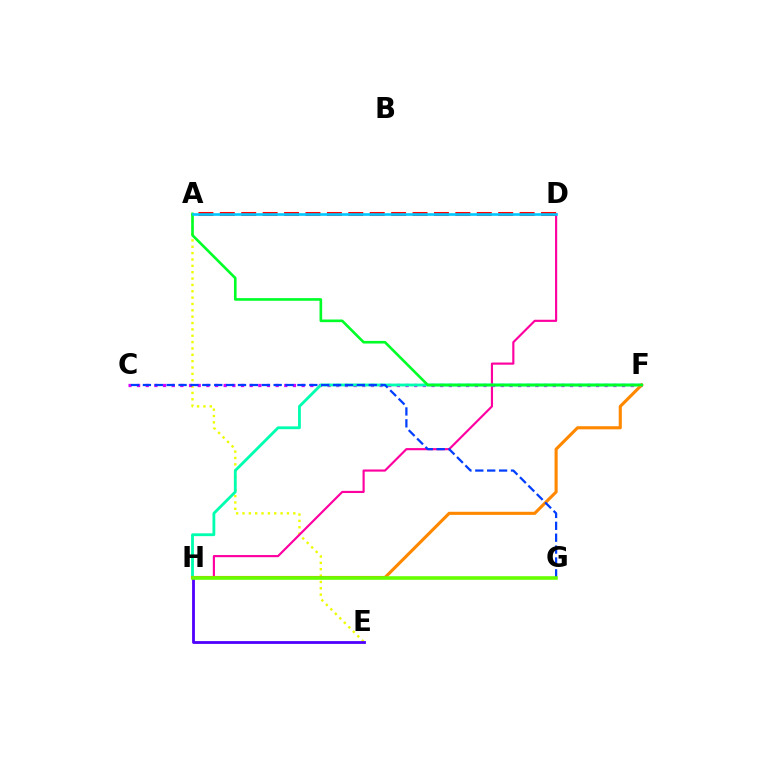{('A', 'E'): [{'color': '#eeff00', 'line_style': 'dotted', 'thickness': 1.73}], ('D', 'H'): [{'color': '#ff00a0', 'line_style': 'solid', 'thickness': 1.55}], ('C', 'F'): [{'color': '#d600ff', 'line_style': 'dotted', 'thickness': 2.35}], ('F', 'H'): [{'color': '#00ffaf', 'line_style': 'solid', 'thickness': 2.03}, {'color': '#ff8800', 'line_style': 'solid', 'thickness': 2.24}], ('C', 'G'): [{'color': '#003fff', 'line_style': 'dashed', 'thickness': 1.61}], ('A', 'F'): [{'color': '#00ff27', 'line_style': 'solid', 'thickness': 1.89}], ('E', 'H'): [{'color': '#4f00ff', 'line_style': 'solid', 'thickness': 2.01}], ('A', 'D'): [{'color': '#ff0000', 'line_style': 'dashed', 'thickness': 2.91}, {'color': '#00c7ff', 'line_style': 'solid', 'thickness': 1.89}], ('G', 'H'): [{'color': '#66ff00', 'line_style': 'solid', 'thickness': 2.59}]}